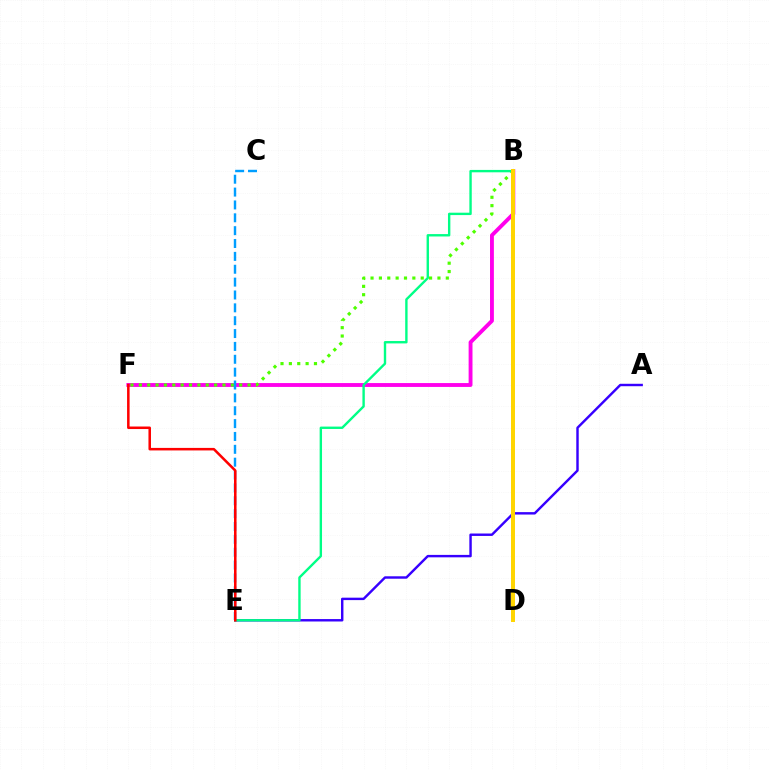{('B', 'F'): [{'color': '#ff00ed', 'line_style': 'solid', 'thickness': 2.79}, {'color': '#4fff00', 'line_style': 'dotted', 'thickness': 2.27}], ('A', 'E'): [{'color': '#3700ff', 'line_style': 'solid', 'thickness': 1.75}], ('C', 'E'): [{'color': '#009eff', 'line_style': 'dashed', 'thickness': 1.75}], ('B', 'E'): [{'color': '#00ff86', 'line_style': 'solid', 'thickness': 1.72}], ('B', 'D'): [{'color': '#ffd500', 'line_style': 'solid', 'thickness': 2.87}], ('E', 'F'): [{'color': '#ff0000', 'line_style': 'solid', 'thickness': 1.82}]}